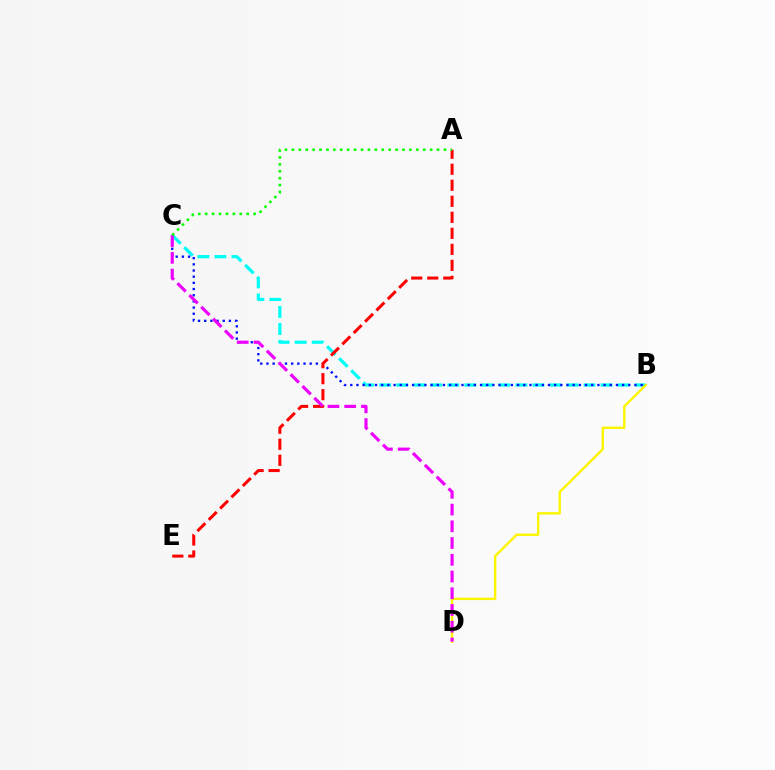{('B', 'C'): [{'color': '#00fff6', 'line_style': 'dashed', 'thickness': 2.31}, {'color': '#0010ff', 'line_style': 'dotted', 'thickness': 1.68}], ('B', 'D'): [{'color': '#fcf500', 'line_style': 'solid', 'thickness': 1.73}], ('A', 'E'): [{'color': '#ff0000', 'line_style': 'dashed', 'thickness': 2.18}], ('C', 'D'): [{'color': '#ee00ff', 'line_style': 'dashed', 'thickness': 2.27}], ('A', 'C'): [{'color': '#08ff00', 'line_style': 'dotted', 'thickness': 1.88}]}